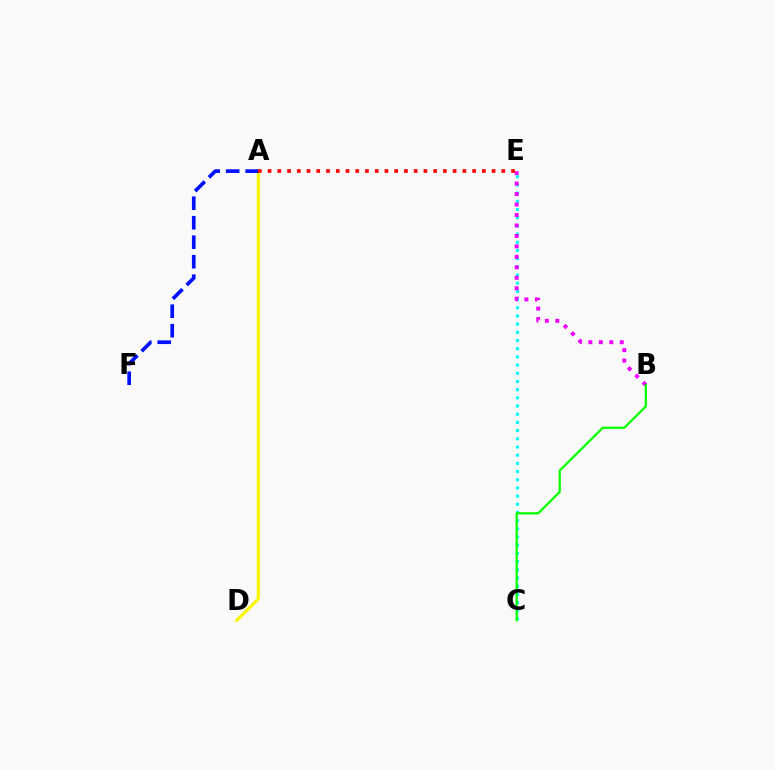{('A', 'D'): [{'color': '#fcf500', 'line_style': 'solid', 'thickness': 2.28}], ('C', 'E'): [{'color': '#00fff6', 'line_style': 'dotted', 'thickness': 2.22}], ('B', 'E'): [{'color': '#ee00ff', 'line_style': 'dotted', 'thickness': 2.84}], ('A', 'F'): [{'color': '#0010ff', 'line_style': 'dashed', 'thickness': 2.65}], ('B', 'C'): [{'color': '#08ff00', 'line_style': 'solid', 'thickness': 1.62}], ('A', 'E'): [{'color': '#ff0000', 'line_style': 'dotted', 'thickness': 2.65}]}